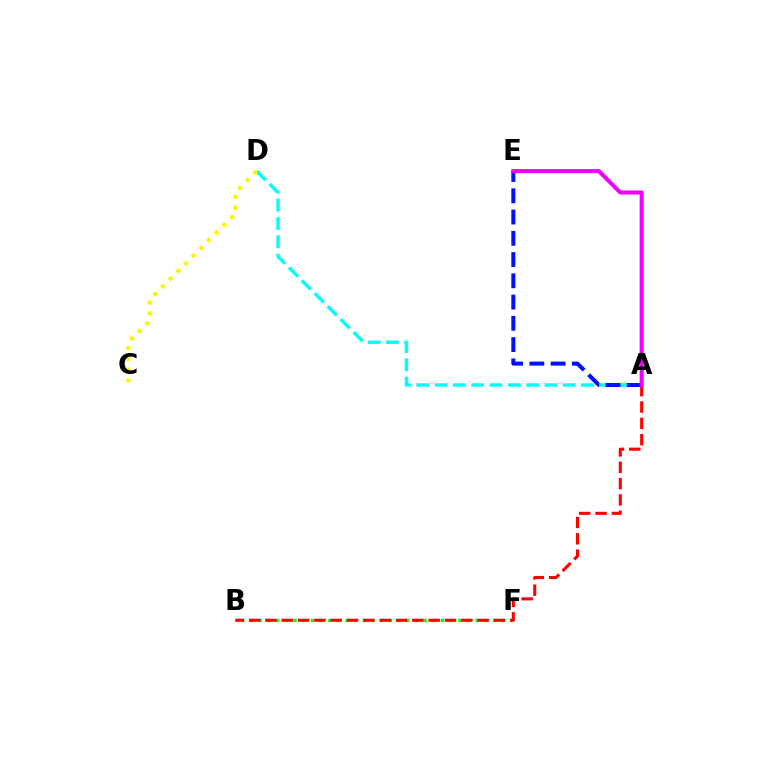{('B', 'F'): [{'color': '#08ff00', 'line_style': 'dotted', 'thickness': 2.36}], ('A', 'D'): [{'color': '#00fff6', 'line_style': 'dashed', 'thickness': 2.49}], ('C', 'D'): [{'color': '#fcf500', 'line_style': 'dotted', 'thickness': 2.95}], ('A', 'E'): [{'color': '#0010ff', 'line_style': 'dashed', 'thickness': 2.89}, {'color': '#ee00ff', 'line_style': 'solid', 'thickness': 2.91}], ('A', 'B'): [{'color': '#ff0000', 'line_style': 'dashed', 'thickness': 2.22}]}